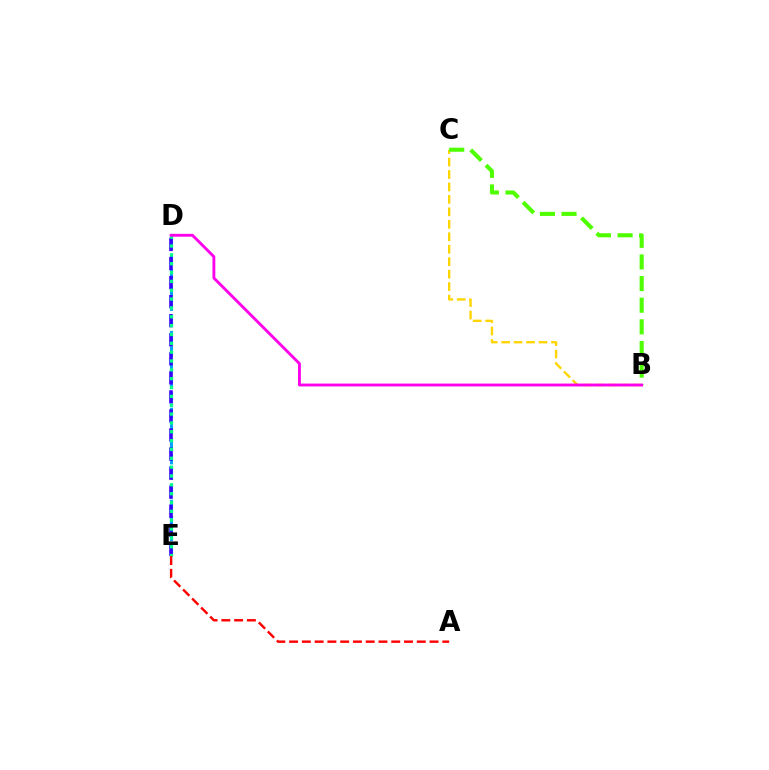{('D', 'E'): [{'color': '#009eff', 'line_style': 'dashed', 'thickness': 2.09}, {'color': '#3700ff', 'line_style': 'dashed', 'thickness': 2.59}, {'color': '#00ff86', 'line_style': 'dotted', 'thickness': 2.4}], ('B', 'C'): [{'color': '#ffd500', 'line_style': 'dashed', 'thickness': 1.69}, {'color': '#4fff00', 'line_style': 'dashed', 'thickness': 2.94}], ('B', 'D'): [{'color': '#ff00ed', 'line_style': 'solid', 'thickness': 2.06}], ('A', 'E'): [{'color': '#ff0000', 'line_style': 'dashed', 'thickness': 1.73}]}